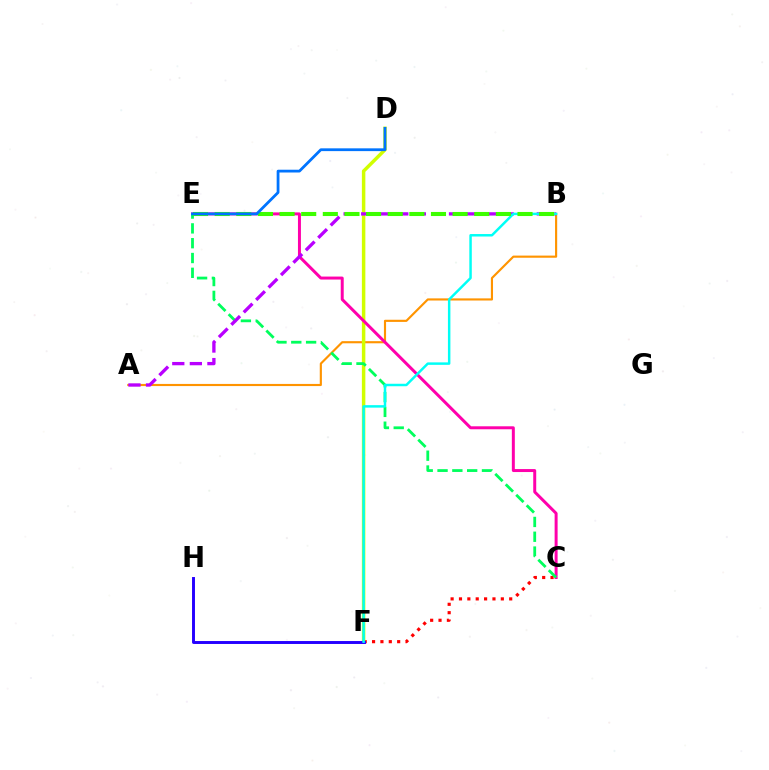{('A', 'B'): [{'color': '#ff9400', 'line_style': 'solid', 'thickness': 1.54}, {'color': '#b900ff', 'line_style': 'dashed', 'thickness': 2.39}], ('C', 'F'): [{'color': '#ff0000', 'line_style': 'dotted', 'thickness': 2.27}], ('D', 'F'): [{'color': '#d1ff00', 'line_style': 'solid', 'thickness': 2.5}], ('C', 'E'): [{'color': '#ff00ac', 'line_style': 'solid', 'thickness': 2.14}, {'color': '#00ff5c', 'line_style': 'dashed', 'thickness': 2.01}], ('F', 'H'): [{'color': '#2500ff', 'line_style': 'solid', 'thickness': 2.11}], ('B', 'F'): [{'color': '#00fff6', 'line_style': 'solid', 'thickness': 1.78}], ('B', 'E'): [{'color': '#3dff00', 'line_style': 'dashed', 'thickness': 2.94}], ('D', 'E'): [{'color': '#0074ff', 'line_style': 'solid', 'thickness': 2.0}]}